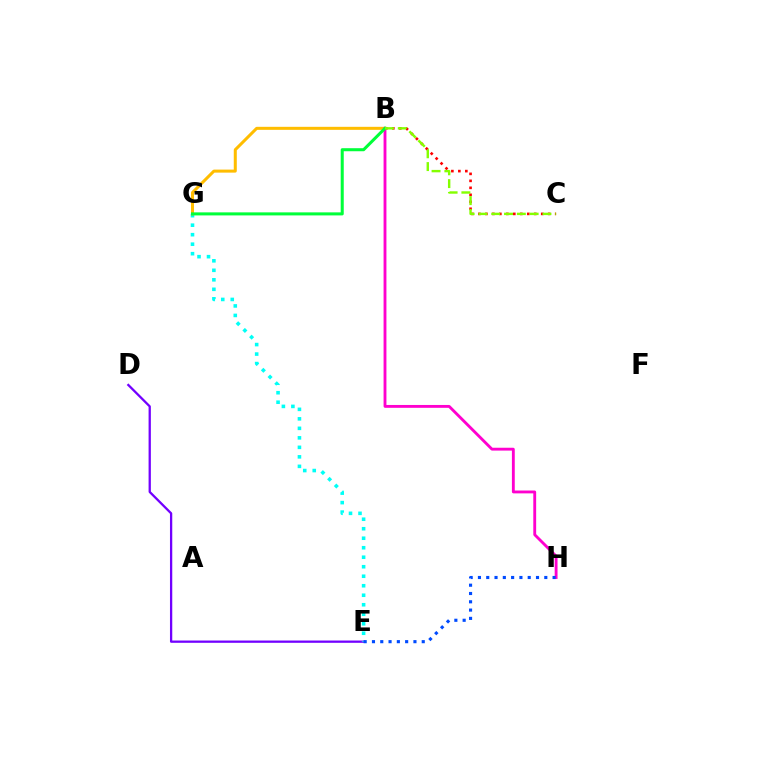{('D', 'E'): [{'color': '#7200ff', 'line_style': 'solid', 'thickness': 1.64}], ('E', 'G'): [{'color': '#00fff6', 'line_style': 'dotted', 'thickness': 2.58}], ('B', 'C'): [{'color': '#ff0000', 'line_style': 'dotted', 'thickness': 1.9}, {'color': '#84ff00', 'line_style': 'dashed', 'thickness': 1.74}], ('B', 'G'): [{'color': '#ffbd00', 'line_style': 'solid', 'thickness': 2.18}, {'color': '#00ff39', 'line_style': 'solid', 'thickness': 2.19}], ('B', 'H'): [{'color': '#ff00cf', 'line_style': 'solid', 'thickness': 2.05}], ('E', 'H'): [{'color': '#004bff', 'line_style': 'dotted', 'thickness': 2.25}]}